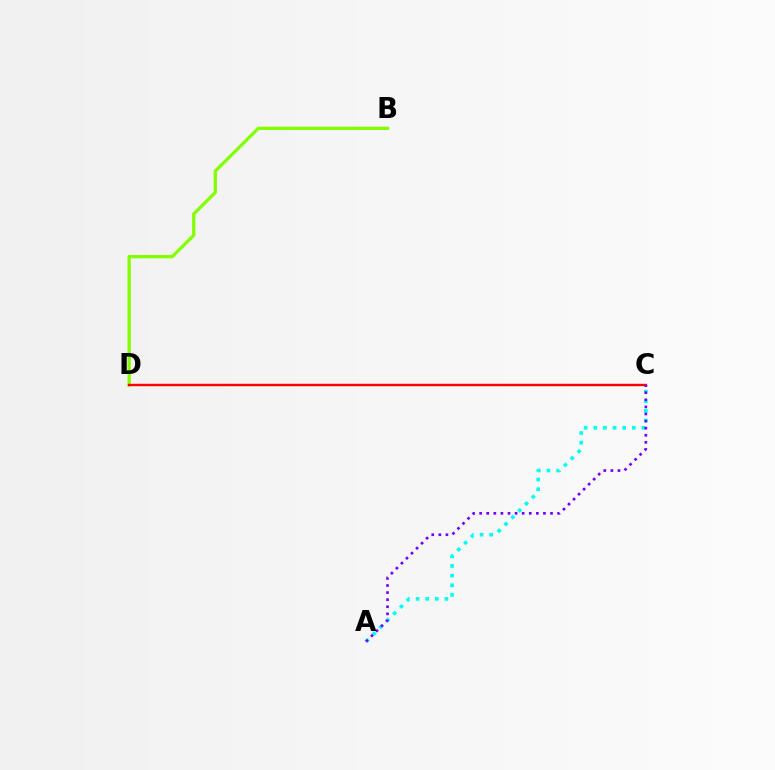{('B', 'D'): [{'color': '#84ff00', 'line_style': 'solid', 'thickness': 2.37}], ('C', 'D'): [{'color': '#ff0000', 'line_style': 'solid', 'thickness': 1.73}], ('A', 'C'): [{'color': '#00fff6', 'line_style': 'dotted', 'thickness': 2.62}, {'color': '#7200ff', 'line_style': 'dotted', 'thickness': 1.93}]}